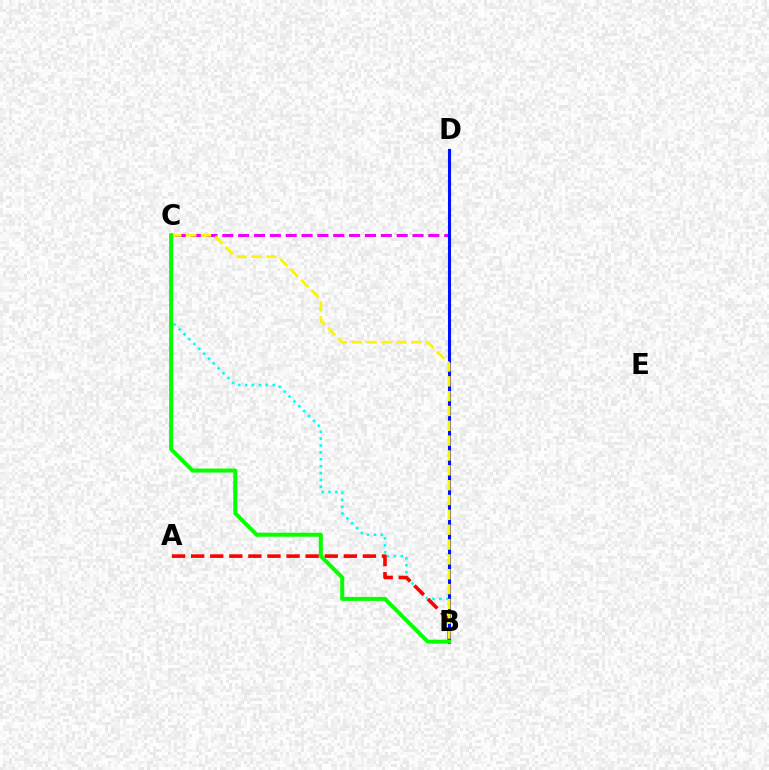{('B', 'C'): [{'color': '#00fff6', 'line_style': 'dotted', 'thickness': 1.87}, {'color': '#fcf500', 'line_style': 'dashed', 'thickness': 2.02}, {'color': '#08ff00', 'line_style': 'solid', 'thickness': 2.89}], ('C', 'D'): [{'color': '#ee00ff', 'line_style': 'dashed', 'thickness': 2.15}], ('A', 'B'): [{'color': '#ff0000', 'line_style': 'dashed', 'thickness': 2.59}], ('B', 'D'): [{'color': '#0010ff', 'line_style': 'solid', 'thickness': 2.21}]}